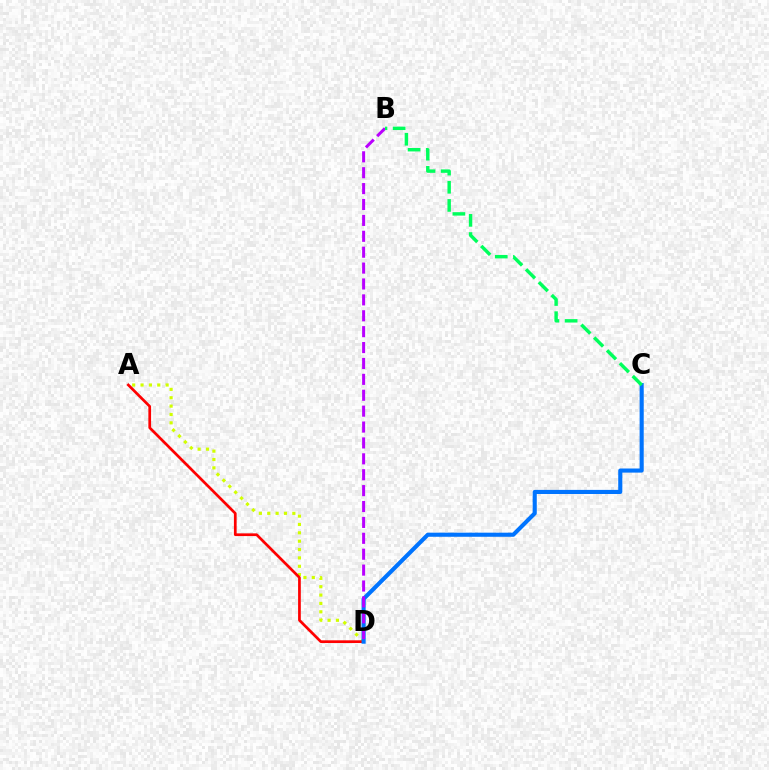{('A', 'D'): [{'color': '#d1ff00', 'line_style': 'dotted', 'thickness': 2.27}, {'color': '#ff0000', 'line_style': 'solid', 'thickness': 1.95}], ('C', 'D'): [{'color': '#0074ff', 'line_style': 'solid', 'thickness': 2.96}], ('B', 'D'): [{'color': '#b900ff', 'line_style': 'dashed', 'thickness': 2.16}], ('B', 'C'): [{'color': '#00ff5c', 'line_style': 'dashed', 'thickness': 2.47}]}